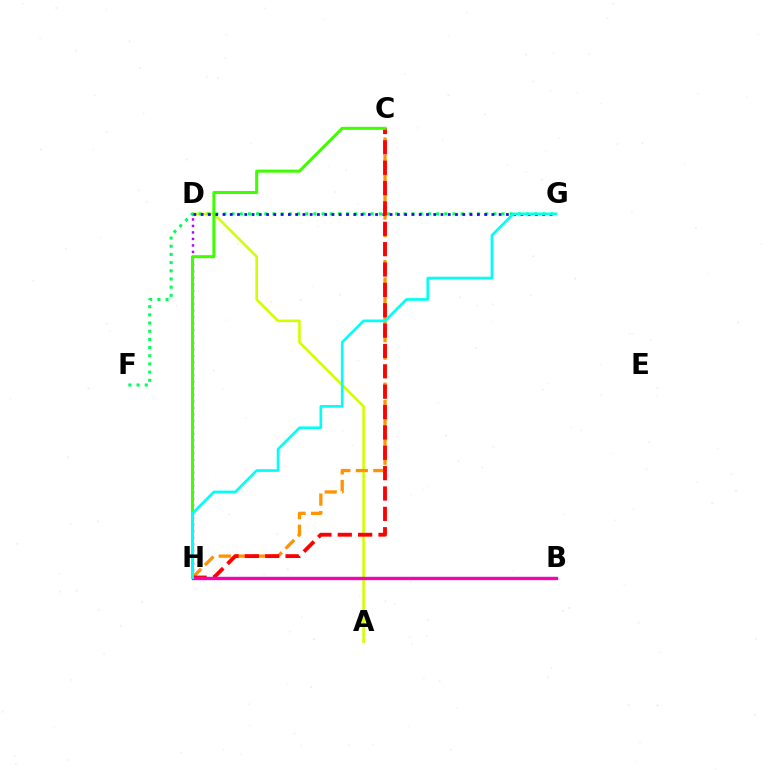{('A', 'D'): [{'color': '#d1ff00', 'line_style': 'solid', 'thickness': 1.87}], ('F', 'G'): [{'color': '#00ff5c', 'line_style': 'dotted', 'thickness': 2.22}], ('C', 'H'): [{'color': '#ff9400', 'line_style': 'dashed', 'thickness': 2.38}, {'color': '#ff0000', 'line_style': 'dashed', 'thickness': 2.77}, {'color': '#3dff00', 'line_style': 'solid', 'thickness': 2.18}], ('D', 'G'): [{'color': '#2500ff', 'line_style': 'dotted', 'thickness': 1.97}], ('B', 'H'): [{'color': '#0074ff', 'line_style': 'solid', 'thickness': 1.54}, {'color': '#ff00ac', 'line_style': 'solid', 'thickness': 2.38}], ('D', 'H'): [{'color': '#b900ff', 'line_style': 'dotted', 'thickness': 1.77}], ('G', 'H'): [{'color': '#00fff6', 'line_style': 'solid', 'thickness': 1.93}]}